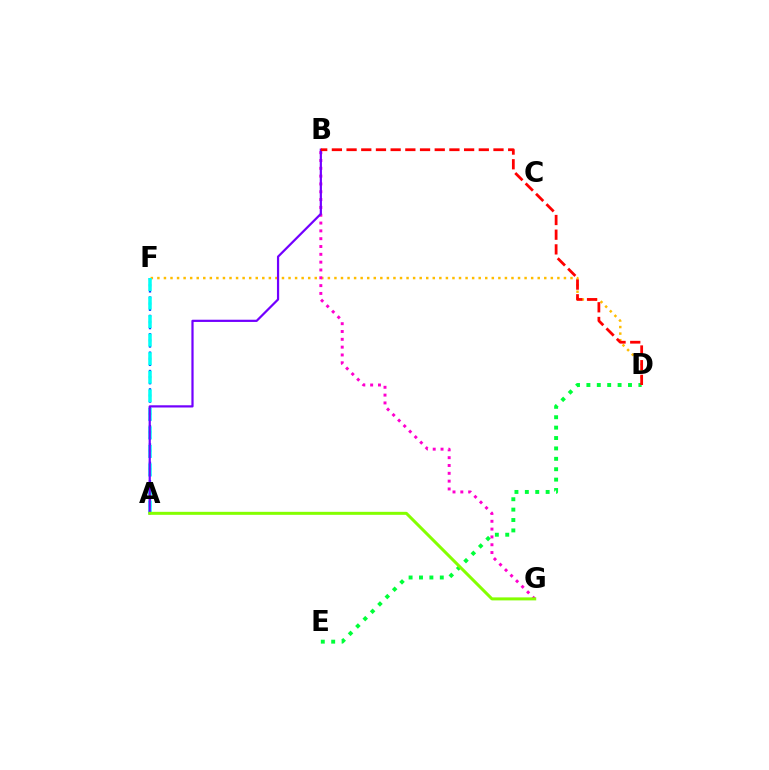{('A', 'F'): [{'color': '#004bff', 'line_style': 'dotted', 'thickness': 1.66}, {'color': '#00fff6', 'line_style': 'dashed', 'thickness': 2.52}], ('D', 'F'): [{'color': '#ffbd00', 'line_style': 'dotted', 'thickness': 1.78}], ('D', 'E'): [{'color': '#00ff39', 'line_style': 'dotted', 'thickness': 2.82}], ('B', 'G'): [{'color': '#ff00cf', 'line_style': 'dotted', 'thickness': 2.12}], ('A', 'B'): [{'color': '#7200ff', 'line_style': 'solid', 'thickness': 1.59}], ('B', 'D'): [{'color': '#ff0000', 'line_style': 'dashed', 'thickness': 2.0}], ('A', 'G'): [{'color': '#84ff00', 'line_style': 'solid', 'thickness': 2.17}]}